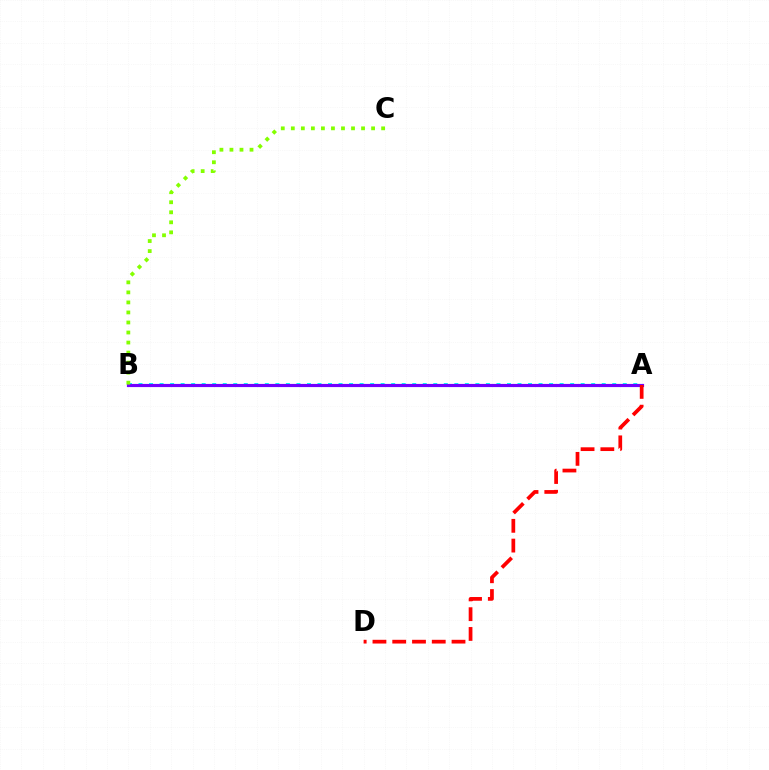{('A', 'B'): [{'color': '#00fff6', 'line_style': 'dotted', 'thickness': 2.86}, {'color': '#7200ff', 'line_style': 'solid', 'thickness': 2.28}], ('B', 'C'): [{'color': '#84ff00', 'line_style': 'dotted', 'thickness': 2.73}], ('A', 'D'): [{'color': '#ff0000', 'line_style': 'dashed', 'thickness': 2.69}]}